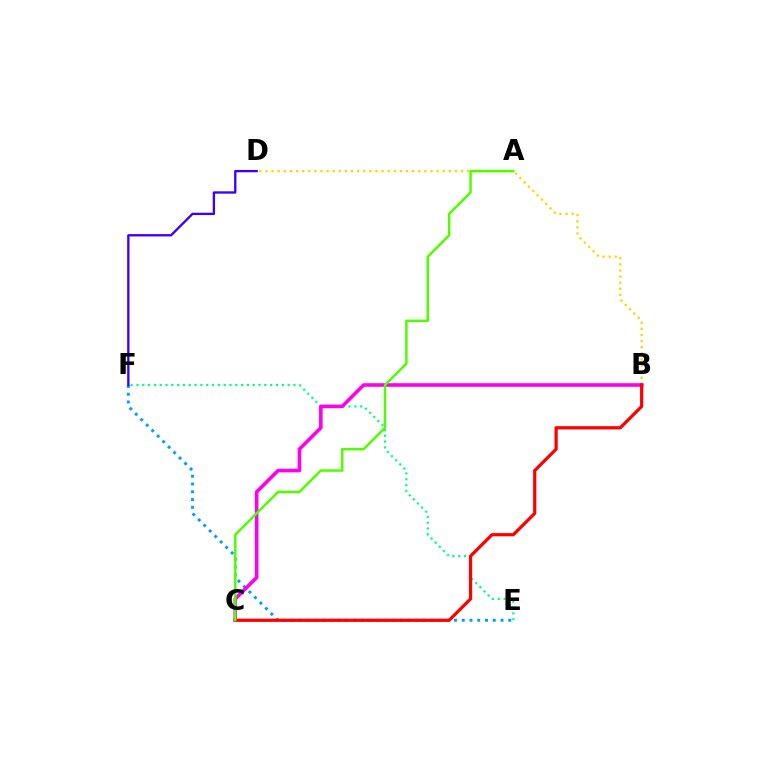{('E', 'F'): [{'color': '#009eff', 'line_style': 'dotted', 'thickness': 2.11}, {'color': '#00ff86', 'line_style': 'dotted', 'thickness': 1.58}], ('B', 'D'): [{'color': '#ffd500', 'line_style': 'dotted', 'thickness': 1.66}], ('D', 'F'): [{'color': '#3700ff', 'line_style': 'solid', 'thickness': 1.67}], ('B', 'C'): [{'color': '#ff00ed', 'line_style': 'solid', 'thickness': 2.6}, {'color': '#ff0000', 'line_style': 'solid', 'thickness': 2.33}], ('A', 'C'): [{'color': '#4fff00', 'line_style': 'solid', 'thickness': 1.79}]}